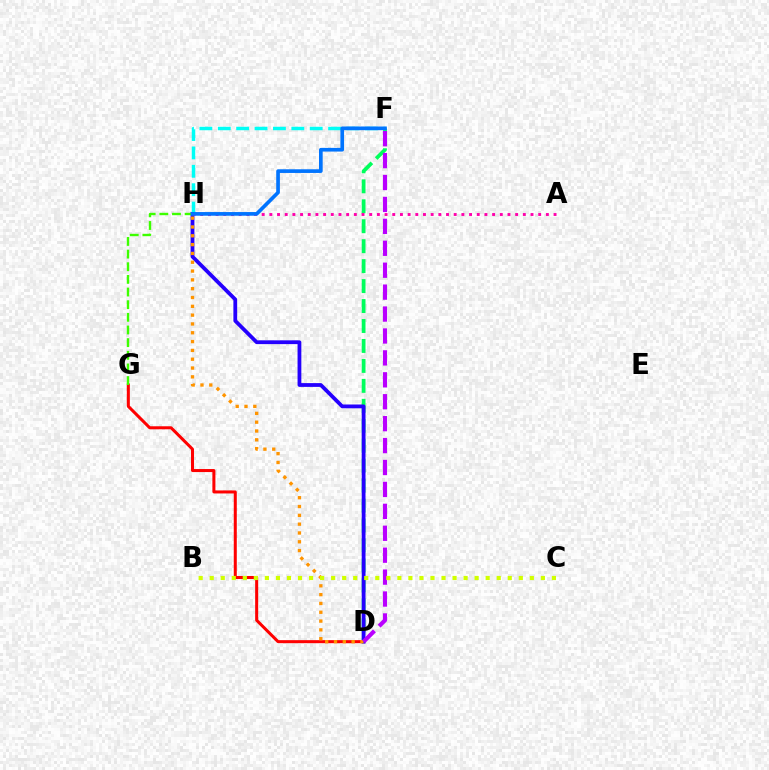{('D', 'G'): [{'color': '#ff0000', 'line_style': 'solid', 'thickness': 2.18}], ('D', 'F'): [{'color': '#00ff5c', 'line_style': 'dashed', 'thickness': 2.71}, {'color': '#b900ff', 'line_style': 'dashed', 'thickness': 2.98}], ('F', 'H'): [{'color': '#00fff6', 'line_style': 'dashed', 'thickness': 2.5}, {'color': '#0074ff', 'line_style': 'solid', 'thickness': 2.65}], ('D', 'H'): [{'color': '#2500ff', 'line_style': 'solid', 'thickness': 2.72}, {'color': '#ff9400', 'line_style': 'dotted', 'thickness': 2.4}], ('G', 'H'): [{'color': '#3dff00', 'line_style': 'dashed', 'thickness': 1.72}], ('B', 'C'): [{'color': '#d1ff00', 'line_style': 'dotted', 'thickness': 3.0}], ('A', 'H'): [{'color': '#ff00ac', 'line_style': 'dotted', 'thickness': 2.09}]}